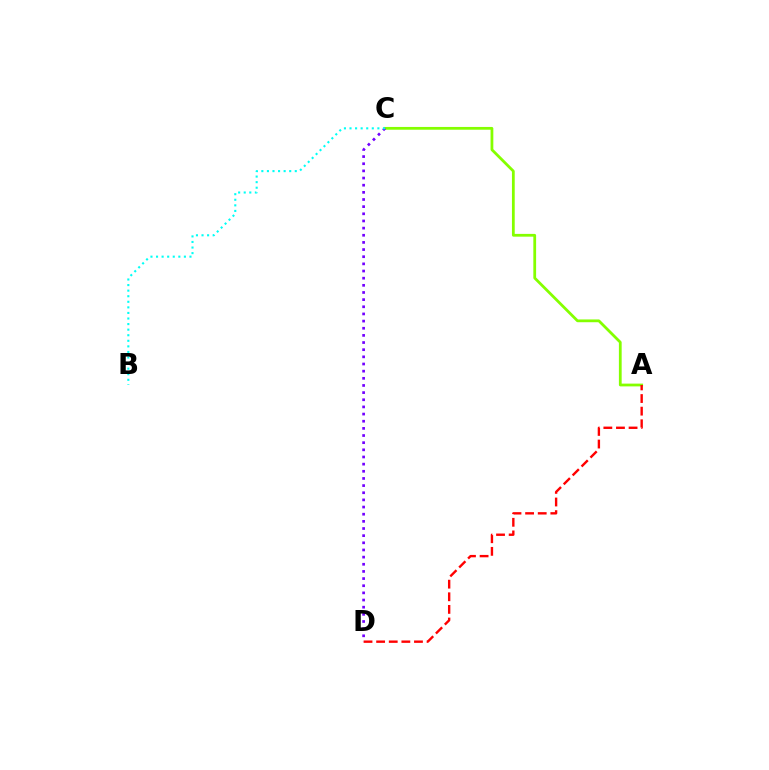{('A', 'C'): [{'color': '#84ff00', 'line_style': 'solid', 'thickness': 2.0}], ('A', 'D'): [{'color': '#ff0000', 'line_style': 'dashed', 'thickness': 1.71}], ('C', 'D'): [{'color': '#7200ff', 'line_style': 'dotted', 'thickness': 1.94}], ('B', 'C'): [{'color': '#00fff6', 'line_style': 'dotted', 'thickness': 1.51}]}